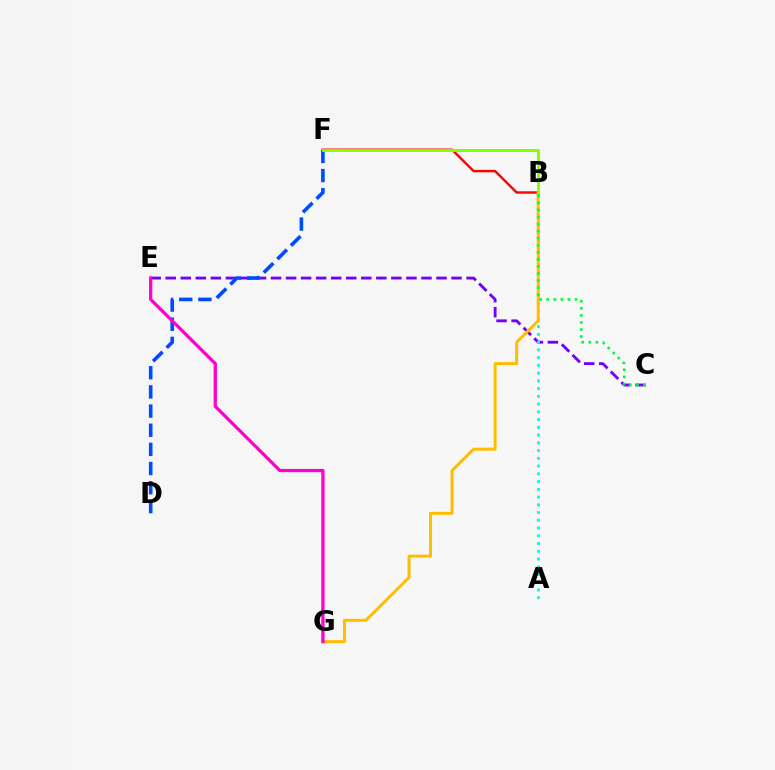{('C', 'E'): [{'color': '#7200ff', 'line_style': 'dashed', 'thickness': 2.04}], ('B', 'F'): [{'color': '#ff0000', 'line_style': 'solid', 'thickness': 1.74}, {'color': '#84ff00', 'line_style': 'solid', 'thickness': 2.06}], ('A', 'B'): [{'color': '#00fff6', 'line_style': 'dotted', 'thickness': 2.1}], ('B', 'G'): [{'color': '#ffbd00', 'line_style': 'solid', 'thickness': 2.15}], ('D', 'F'): [{'color': '#004bff', 'line_style': 'dashed', 'thickness': 2.6}], ('E', 'G'): [{'color': '#ff00cf', 'line_style': 'solid', 'thickness': 2.35}], ('B', 'C'): [{'color': '#00ff39', 'line_style': 'dotted', 'thickness': 1.92}]}